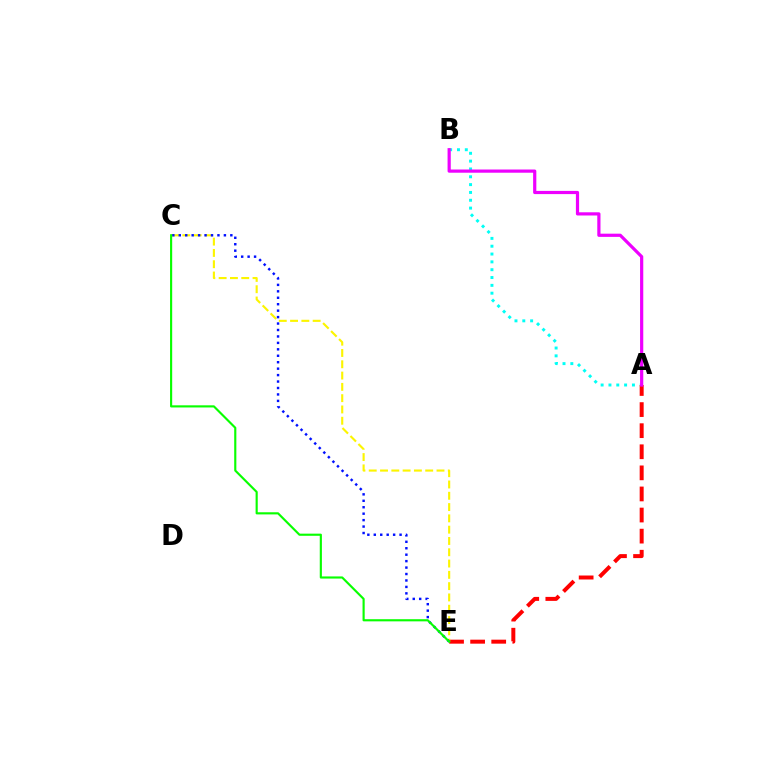{('A', 'B'): [{'color': '#00fff6', 'line_style': 'dotted', 'thickness': 2.13}, {'color': '#ee00ff', 'line_style': 'solid', 'thickness': 2.3}], ('A', 'E'): [{'color': '#ff0000', 'line_style': 'dashed', 'thickness': 2.87}], ('C', 'E'): [{'color': '#fcf500', 'line_style': 'dashed', 'thickness': 1.53}, {'color': '#0010ff', 'line_style': 'dotted', 'thickness': 1.75}, {'color': '#08ff00', 'line_style': 'solid', 'thickness': 1.54}]}